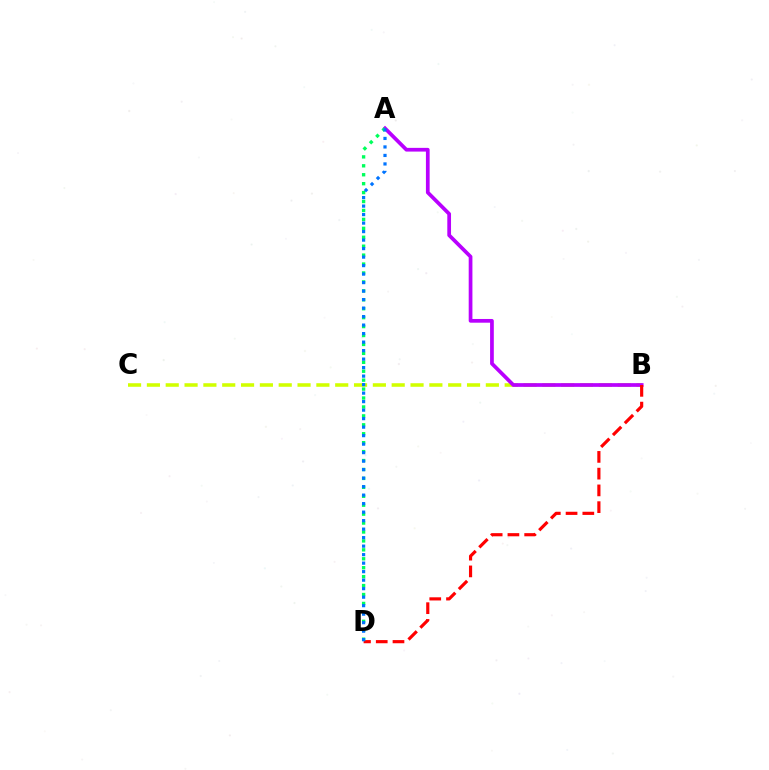{('B', 'C'): [{'color': '#d1ff00', 'line_style': 'dashed', 'thickness': 2.56}], ('A', 'B'): [{'color': '#b900ff', 'line_style': 'solid', 'thickness': 2.68}], ('B', 'D'): [{'color': '#ff0000', 'line_style': 'dashed', 'thickness': 2.28}], ('A', 'D'): [{'color': '#00ff5c', 'line_style': 'dotted', 'thickness': 2.43}, {'color': '#0074ff', 'line_style': 'dotted', 'thickness': 2.31}]}